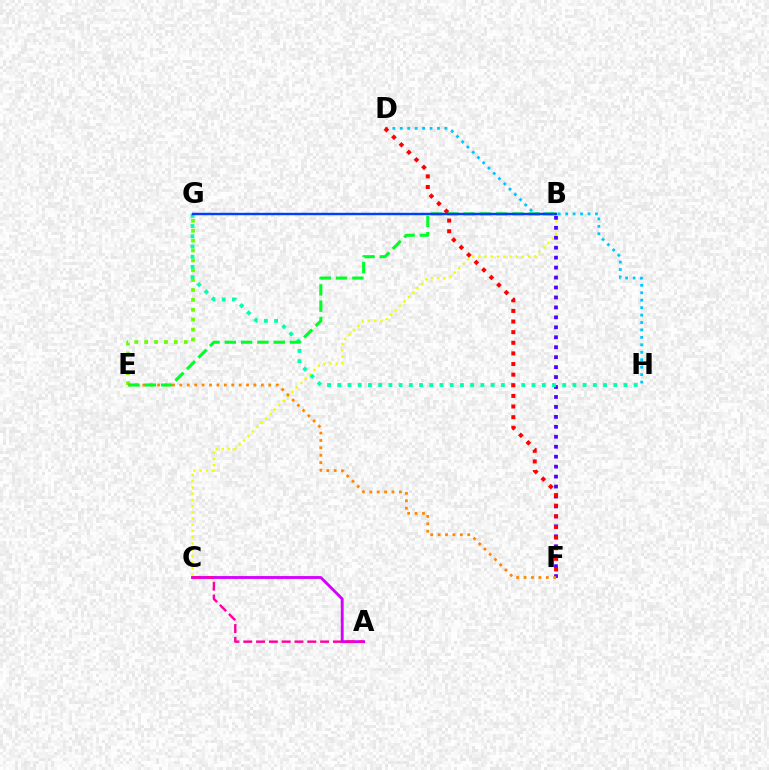{('B', 'C'): [{'color': '#eeff00', 'line_style': 'dotted', 'thickness': 1.69}], ('A', 'C'): [{'color': '#d600ff', 'line_style': 'solid', 'thickness': 2.06}, {'color': '#ff00a0', 'line_style': 'dashed', 'thickness': 1.74}], ('B', 'F'): [{'color': '#4f00ff', 'line_style': 'dotted', 'thickness': 2.7}], ('E', 'G'): [{'color': '#66ff00', 'line_style': 'dotted', 'thickness': 2.69}], ('G', 'H'): [{'color': '#00ffaf', 'line_style': 'dotted', 'thickness': 2.78}], ('D', 'H'): [{'color': '#00c7ff', 'line_style': 'dotted', 'thickness': 2.02}], ('E', 'F'): [{'color': '#ff8800', 'line_style': 'dotted', 'thickness': 2.01}], ('B', 'E'): [{'color': '#00ff27', 'line_style': 'dashed', 'thickness': 2.21}], ('D', 'F'): [{'color': '#ff0000', 'line_style': 'dotted', 'thickness': 2.89}], ('B', 'G'): [{'color': '#003fff', 'line_style': 'solid', 'thickness': 1.76}]}